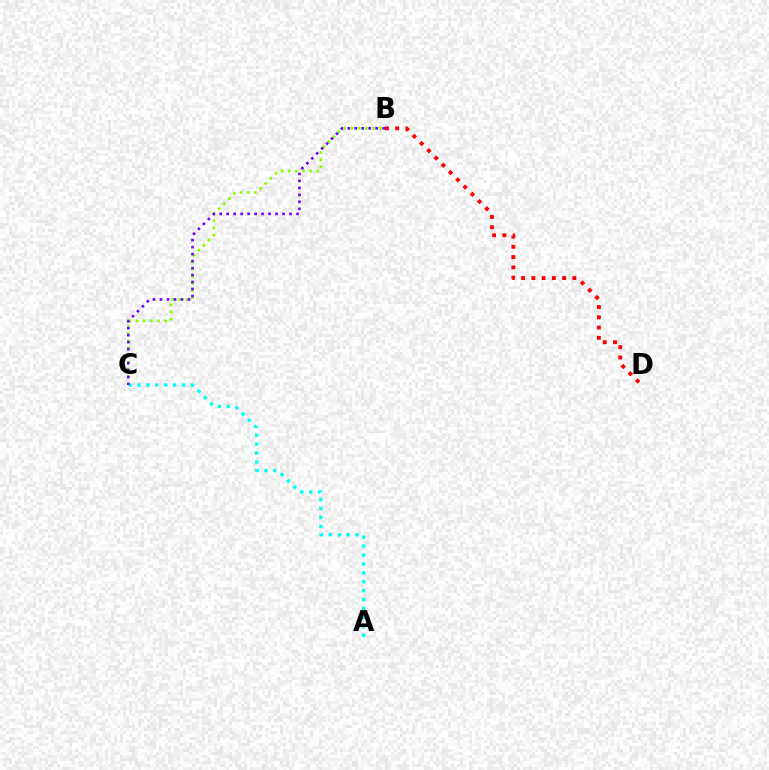{('B', 'C'): [{'color': '#84ff00', 'line_style': 'dotted', 'thickness': 1.94}, {'color': '#7200ff', 'line_style': 'dotted', 'thickness': 1.9}], ('B', 'D'): [{'color': '#ff0000', 'line_style': 'dotted', 'thickness': 2.79}], ('A', 'C'): [{'color': '#00fff6', 'line_style': 'dotted', 'thickness': 2.43}]}